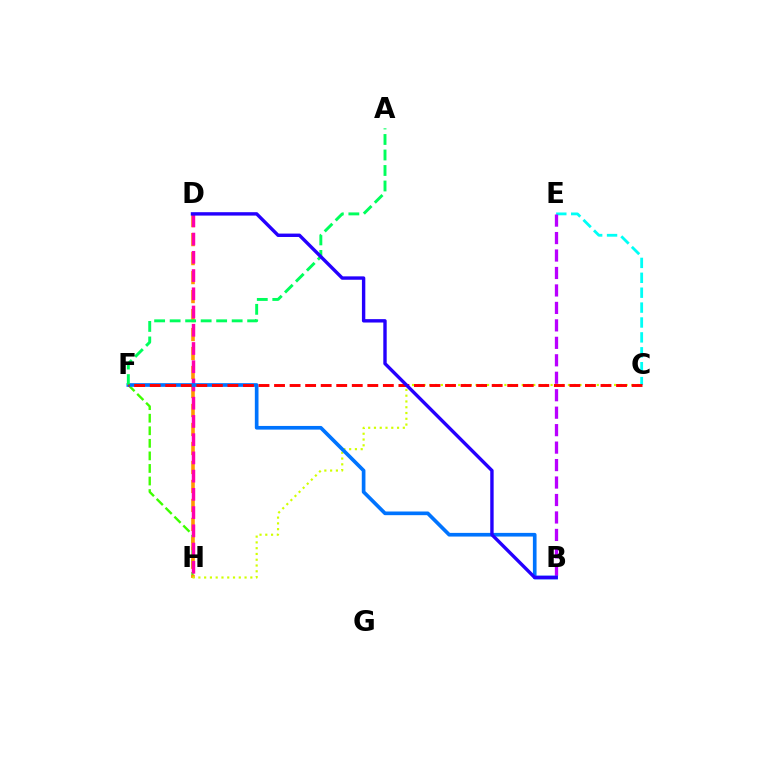{('F', 'H'): [{'color': '#3dff00', 'line_style': 'dashed', 'thickness': 1.71}], ('C', 'E'): [{'color': '#00fff6', 'line_style': 'dashed', 'thickness': 2.02}], ('D', 'H'): [{'color': '#ff9400', 'line_style': 'dashed', 'thickness': 2.58}, {'color': '#ff00ac', 'line_style': 'dashed', 'thickness': 2.48}], ('B', 'E'): [{'color': '#b900ff', 'line_style': 'dashed', 'thickness': 2.37}], ('C', 'H'): [{'color': '#d1ff00', 'line_style': 'dotted', 'thickness': 1.57}], ('B', 'F'): [{'color': '#0074ff', 'line_style': 'solid', 'thickness': 2.64}], ('A', 'F'): [{'color': '#00ff5c', 'line_style': 'dashed', 'thickness': 2.11}], ('C', 'F'): [{'color': '#ff0000', 'line_style': 'dashed', 'thickness': 2.11}], ('B', 'D'): [{'color': '#2500ff', 'line_style': 'solid', 'thickness': 2.44}]}